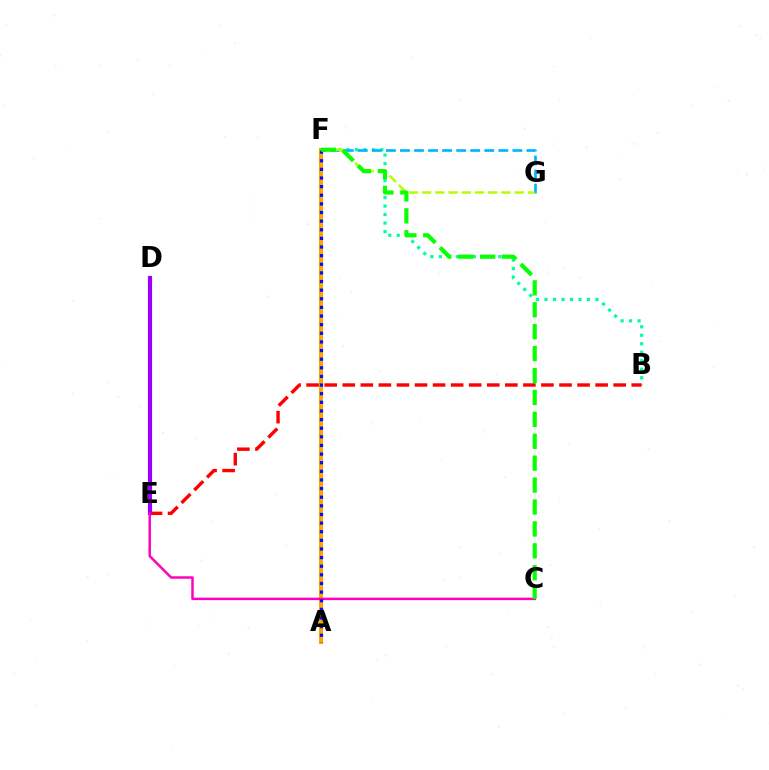{('B', 'F'): [{'color': '#00ff9d', 'line_style': 'dotted', 'thickness': 2.31}], ('F', 'G'): [{'color': '#00b5ff', 'line_style': 'dashed', 'thickness': 1.91}, {'color': '#b3ff00', 'line_style': 'dashed', 'thickness': 1.8}], ('B', 'E'): [{'color': '#ff0000', 'line_style': 'dashed', 'thickness': 2.45}], ('A', 'F'): [{'color': '#ffa500', 'line_style': 'solid', 'thickness': 2.91}, {'color': '#0010ff', 'line_style': 'dotted', 'thickness': 2.34}], ('D', 'E'): [{'color': '#9b00ff', 'line_style': 'solid', 'thickness': 2.99}], ('C', 'E'): [{'color': '#ff00bd', 'line_style': 'solid', 'thickness': 1.79}], ('C', 'F'): [{'color': '#08ff00', 'line_style': 'dashed', 'thickness': 2.98}]}